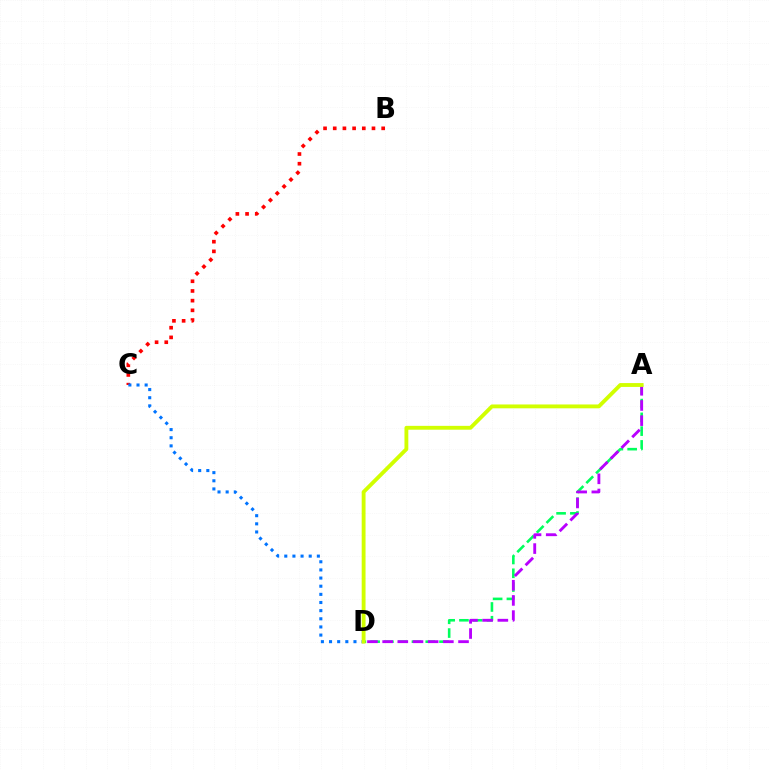{('A', 'D'): [{'color': '#00ff5c', 'line_style': 'dashed', 'thickness': 1.87}, {'color': '#b900ff', 'line_style': 'dashed', 'thickness': 2.06}, {'color': '#d1ff00', 'line_style': 'solid', 'thickness': 2.77}], ('B', 'C'): [{'color': '#ff0000', 'line_style': 'dotted', 'thickness': 2.63}], ('C', 'D'): [{'color': '#0074ff', 'line_style': 'dotted', 'thickness': 2.21}]}